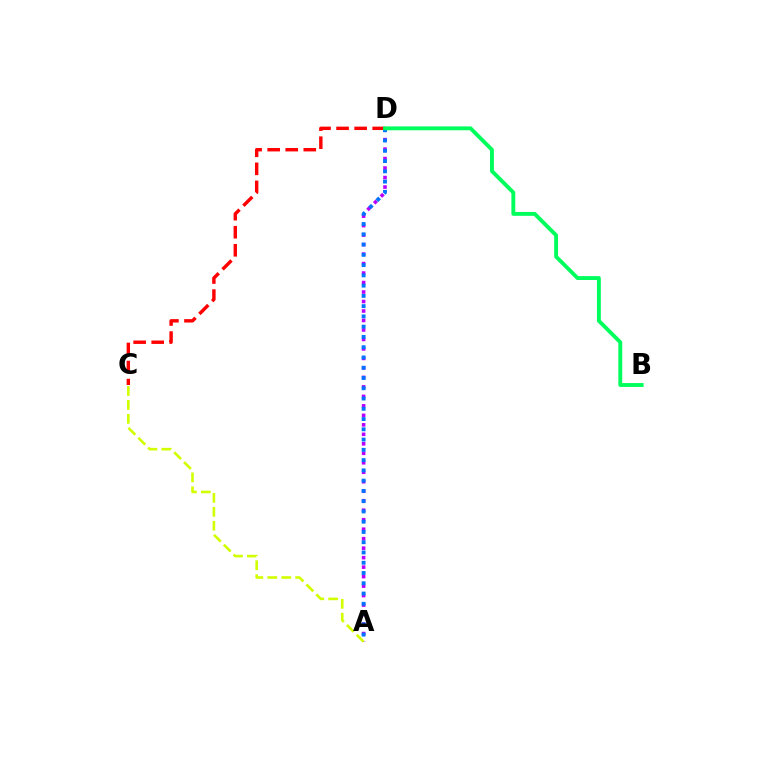{('A', 'D'): [{'color': '#b900ff', 'line_style': 'dotted', 'thickness': 2.58}, {'color': '#0074ff', 'line_style': 'dotted', 'thickness': 2.79}], ('C', 'D'): [{'color': '#ff0000', 'line_style': 'dashed', 'thickness': 2.45}], ('A', 'C'): [{'color': '#d1ff00', 'line_style': 'dashed', 'thickness': 1.9}], ('B', 'D'): [{'color': '#00ff5c', 'line_style': 'solid', 'thickness': 2.79}]}